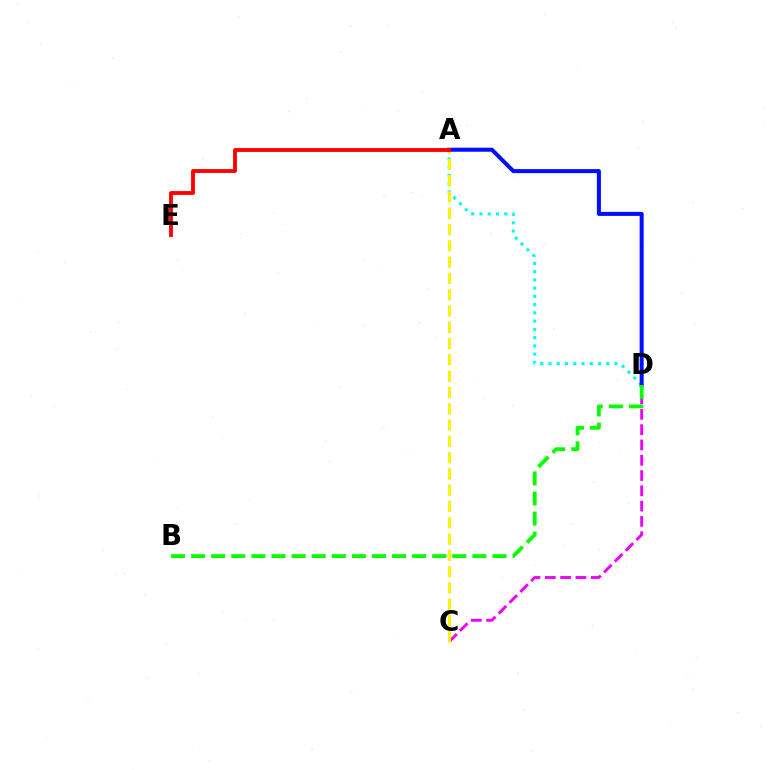{('C', 'D'): [{'color': '#ee00ff', 'line_style': 'dashed', 'thickness': 2.08}], ('A', 'D'): [{'color': '#00fff6', 'line_style': 'dotted', 'thickness': 2.24}, {'color': '#0010ff', 'line_style': 'solid', 'thickness': 2.91}], ('A', 'C'): [{'color': '#fcf500', 'line_style': 'dashed', 'thickness': 2.21}], ('A', 'E'): [{'color': '#ff0000', 'line_style': 'solid', 'thickness': 2.75}], ('B', 'D'): [{'color': '#08ff00', 'line_style': 'dashed', 'thickness': 2.73}]}